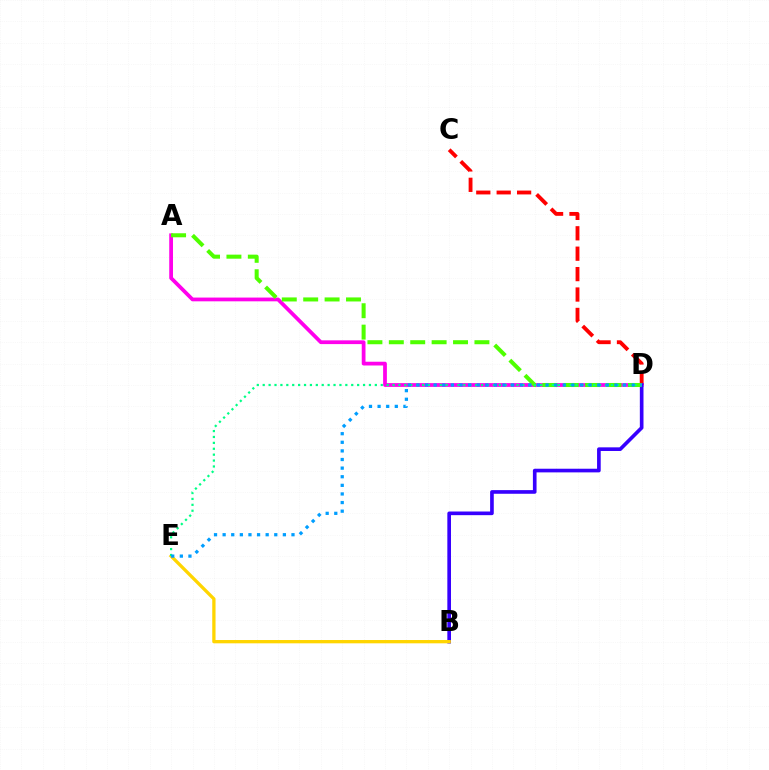{('C', 'D'): [{'color': '#ff0000', 'line_style': 'dashed', 'thickness': 2.77}], ('A', 'D'): [{'color': '#ff00ed', 'line_style': 'solid', 'thickness': 2.71}, {'color': '#4fff00', 'line_style': 'dashed', 'thickness': 2.91}], ('B', 'D'): [{'color': '#3700ff', 'line_style': 'solid', 'thickness': 2.63}], ('B', 'E'): [{'color': '#ffd500', 'line_style': 'solid', 'thickness': 2.37}], ('D', 'E'): [{'color': '#00ff86', 'line_style': 'dotted', 'thickness': 1.6}, {'color': '#009eff', 'line_style': 'dotted', 'thickness': 2.34}]}